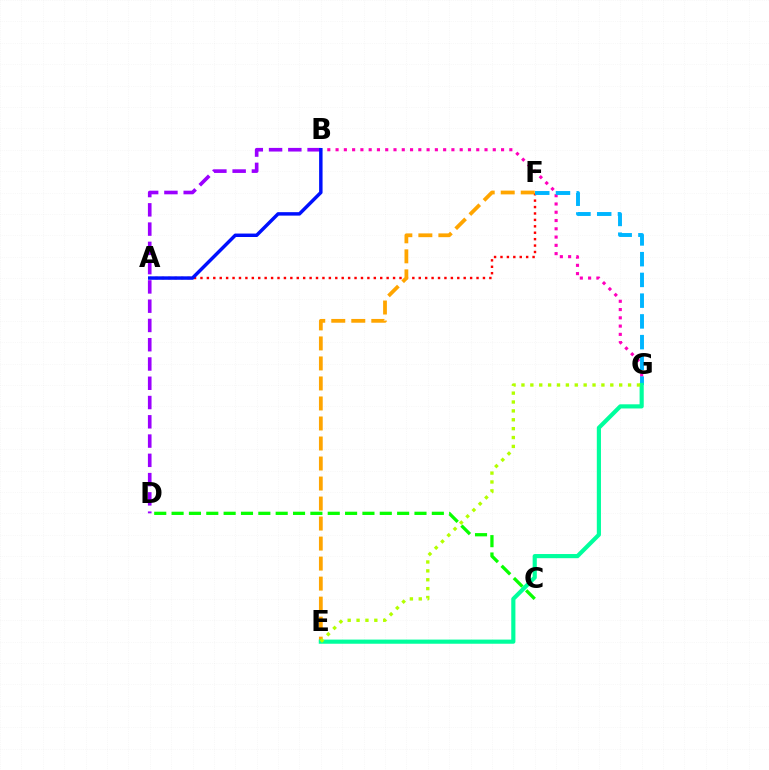{('C', 'D'): [{'color': '#08ff00', 'line_style': 'dashed', 'thickness': 2.36}], ('B', 'G'): [{'color': '#ff00bd', 'line_style': 'dotted', 'thickness': 2.25}], ('A', 'F'): [{'color': '#ff0000', 'line_style': 'dotted', 'thickness': 1.74}], ('B', 'D'): [{'color': '#9b00ff', 'line_style': 'dashed', 'thickness': 2.62}], ('F', 'G'): [{'color': '#00b5ff', 'line_style': 'dashed', 'thickness': 2.82}], ('E', 'F'): [{'color': '#ffa500', 'line_style': 'dashed', 'thickness': 2.72}], ('E', 'G'): [{'color': '#00ff9d', 'line_style': 'solid', 'thickness': 2.99}, {'color': '#b3ff00', 'line_style': 'dotted', 'thickness': 2.41}], ('A', 'B'): [{'color': '#0010ff', 'line_style': 'solid', 'thickness': 2.49}]}